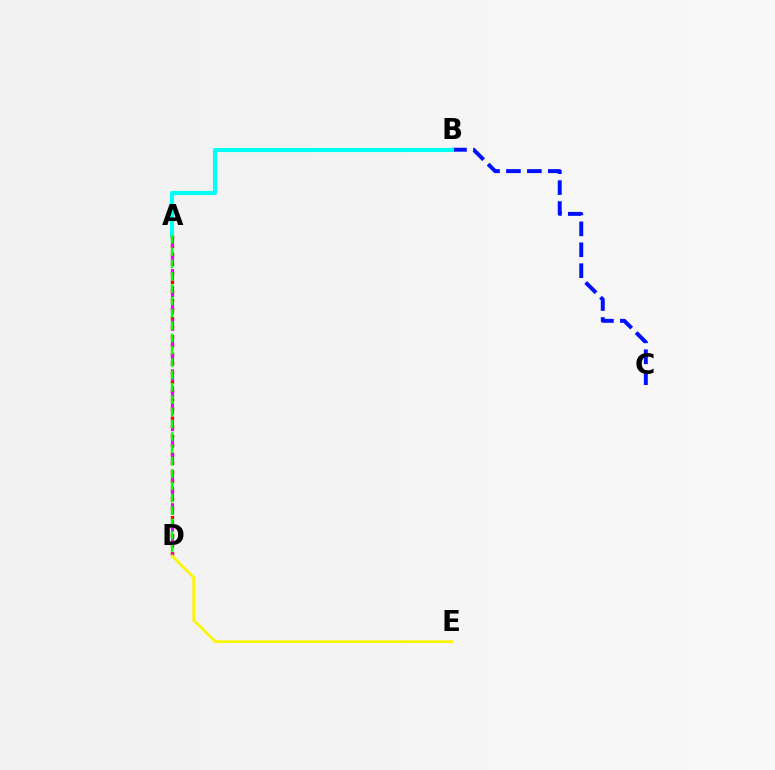{('A', 'D'): [{'color': '#ff0000', 'line_style': 'dotted', 'thickness': 2.46}, {'color': '#ee00ff', 'line_style': 'dashed', 'thickness': 2.27}, {'color': '#08ff00', 'line_style': 'dashed', 'thickness': 1.67}], ('B', 'C'): [{'color': '#0010ff', 'line_style': 'dashed', 'thickness': 2.84}], ('A', 'B'): [{'color': '#00fff6', 'line_style': 'solid', 'thickness': 2.97}], ('D', 'E'): [{'color': '#fcf500', 'line_style': 'solid', 'thickness': 1.95}]}